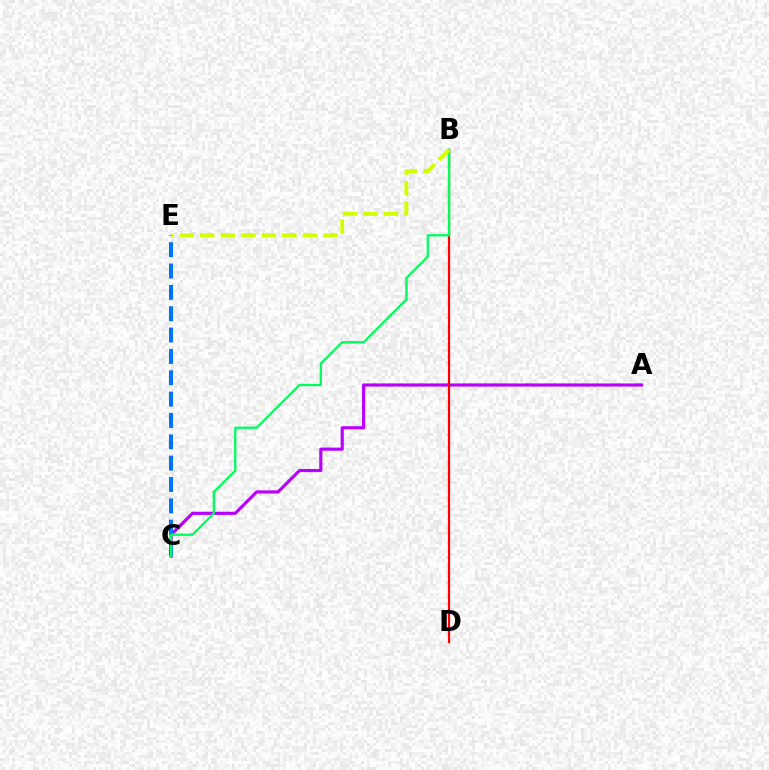{('A', 'C'): [{'color': '#b900ff', 'line_style': 'solid', 'thickness': 2.27}], ('B', 'D'): [{'color': '#ff0000', 'line_style': 'solid', 'thickness': 1.62}], ('C', 'E'): [{'color': '#0074ff', 'line_style': 'dashed', 'thickness': 2.9}], ('B', 'C'): [{'color': '#00ff5c', 'line_style': 'solid', 'thickness': 1.65}], ('B', 'E'): [{'color': '#d1ff00', 'line_style': 'dashed', 'thickness': 2.79}]}